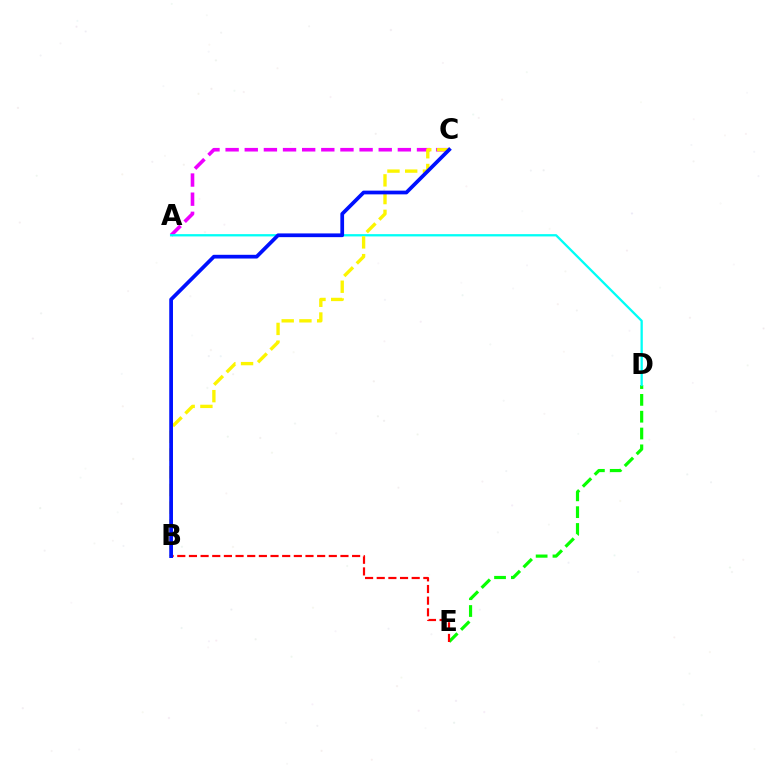{('A', 'C'): [{'color': '#ee00ff', 'line_style': 'dashed', 'thickness': 2.6}], ('D', 'E'): [{'color': '#08ff00', 'line_style': 'dashed', 'thickness': 2.29}], ('A', 'D'): [{'color': '#00fff6', 'line_style': 'solid', 'thickness': 1.65}], ('B', 'E'): [{'color': '#ff0000', 'line_style': 'dashed', 'thickness': 1.58}], ('B', 'C'): [{'color': '#fcf500', 'line_style': 'dashed', 'thickness': 2.41}, {'color': '#0010ff', 'line_style': 'solid', 'thickness': 2.69}]}